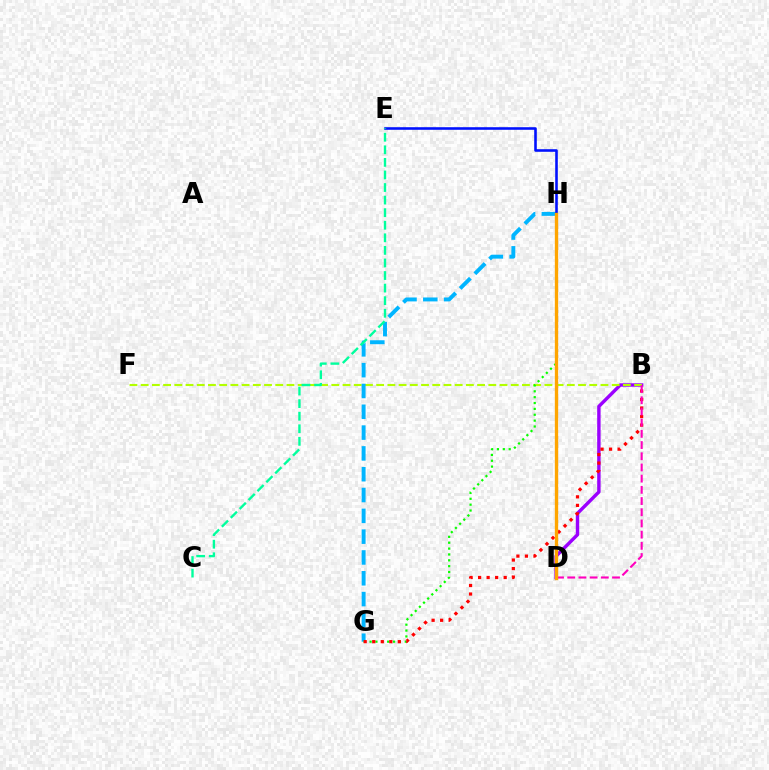{('B', 'D'): [{'color': '#9b00ff', 'line_style': 'solid', 'thickness': 2.45}, {'color': '#ff00bd', 'line_style': 'dashed', 'thickness': 1.52}], ('B', 'F'): [{'color': '#b3ff00', 'line_style': 'dashed', 'thickness': 1.52}], ('G', 'H'): [{'color': '#00b5ff', 'line_style': 'dashed', 'thickness': 2.83}, {'color': '#08ff00', 'line_style': 'dotted', 'thickness': 1.59}], ('B', 'G'): [{'color': '#ff0000', 'line_style': 'dotted', 'thickness': 2.32}], ('E', 'H'): [{'color': '#0010ff', 'line_style': 'solid', 'thickness': 1.86}], ('D', 'H'): [{'color': '#ffa500', 'line_style': 'solid', 'thickness': 2.4}], ('C', 'E'): [{'color': '#00ff9d', 'line_style': 'dashed', 'thickness': 1.71}]}